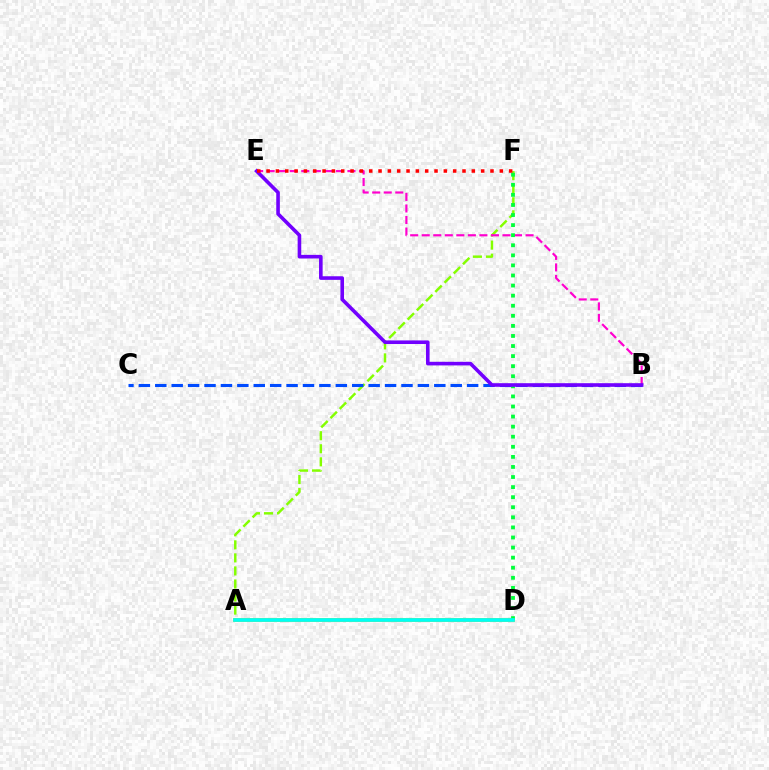{('A', 'F'): [{'color': '#84ff00', 'line_style': 'dashed', 'thickness': 1.77}], ('B', 'E'): [{'color': '#ff00cf', 'line_style': 'dashed', 'thickness': 1.57}, {'color': '#7200ff', 'line_style': 'solid', 'thickness': 2.59}], ('A', 'D'): [{'color': '#ffbd00', 'line_style': 'solid', 'thickness': 2.68}, {'color': '#00fff6', 'line_style': 'solid', 'thickness': 2.66}], ('D', 'F'): [{'color': '#00ff39', 'line_style': 'dotted', 'thickness': 2.74}], ('B', 'C'): [{'color': '#004bff', 'line_style': 'dashed', 'thickness': 2.23}], ('E', 'F'): [{'color': '#ff0000', 'line_style': 'dotted', 'thickness': 2.53}]}